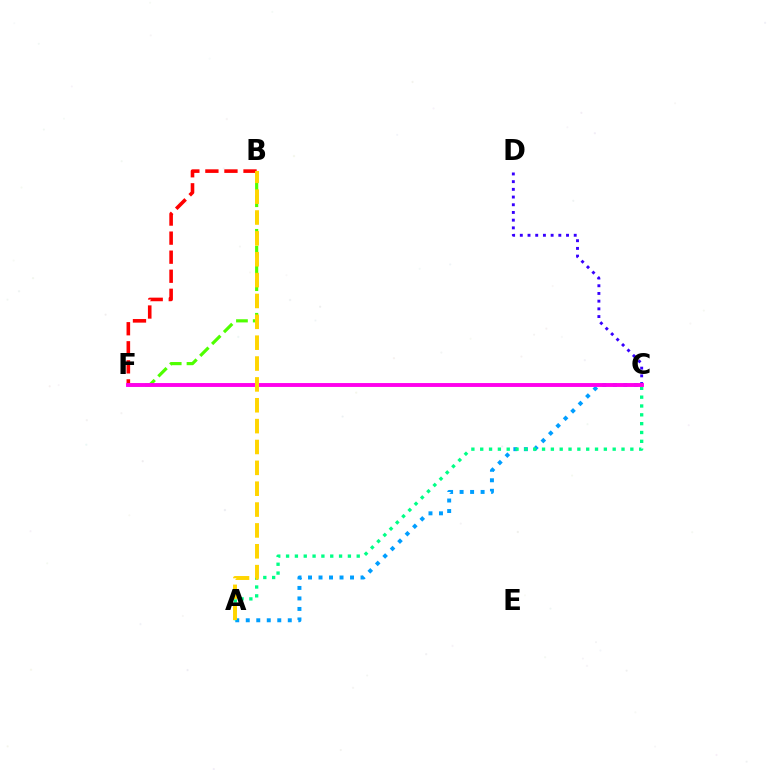{('A', 'C'): [{'color': '#009eff', 'line_style': 'dotted', 'thickness': 2.85}, {'color': '#00ff86', 'line_style': 'dotted', 'thickness': 2.4}], ('B', 'F'): [{'color': '#4fff00', 'line_style': 'dashed', 'thickness': 2.28}, {'color': '#ff0000', 'line_style': 'dashed', 'thickness': 2.59}], ('C', 'D'): [{'color': '#3700ff', 'line_style': 'dotted', 'thickness': 2.09}], ('C', 'F'): [{'color': '#ff00ed', 'line_style': 'solid', 'thickness': 2.8}], ('A', 'B'): [{'color': '#ffd500', 'line_style': 'dashed', 'thickness': 2.83}]}